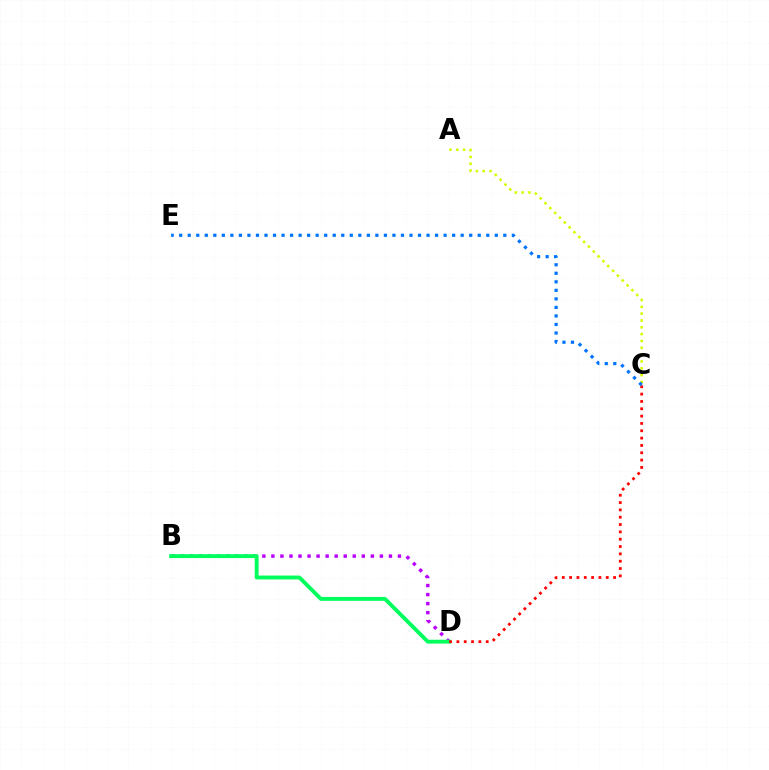{('A', 'C'): [{'color': '#d1ff00', 'line_style': 'dotted', 'thickness': 1.86}], ('B', 'D'): [{'color': '#b900ff', 'line_style': 'dotted', 'thickness': 2.46}, {'color': '#00ff5c', 'line_style': 'solid', 'thickness': 2.79}], ('C', 'D'): [{'color': '#ff0000', 'line_style': 'dotted', 'thickness': 1.99}], ('C', 'E'): [{'color': '#0074ff', 'line_style': 'dotted', 'thickness': 2.32}]}